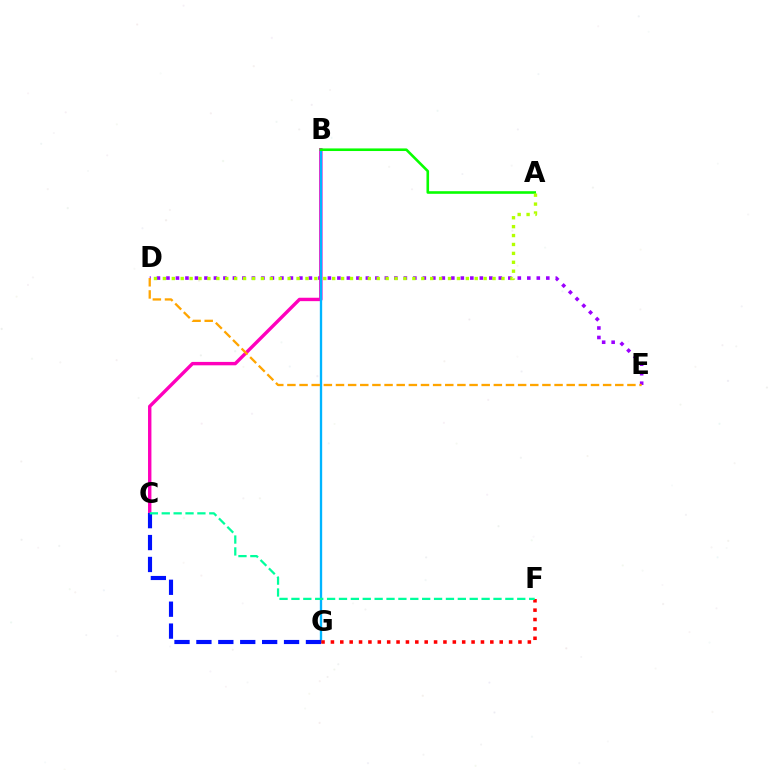{('D', 'E'): [{'color': '#9b00ff', 'line_style': 'dotted', 'thickness': 2.58}, {'color': '#ffa500', 'line_style': 'dashed', 'thickness': 1.65}], ('B', 'C'): [{'color': '#ff00bd', 'line_style': 'solid', 'thickness': 2.45}], ('B', 'G'): [{'color': '#00b5ff', 'line_style': 'solid', 'thickness': 1.68}], ('C', 'G'): [{'color': '#0010ff', 'line_style': 'dashed', 'thickness': 2.98}], ('F', 'G'): [{'color': '#ff0000', 'line_style': 'dotted', 'thickness': 2.55}], ('C', 'F'): [{'color': '#00ff9d', 'line_style': 'dashed', 'thickness': 1.61}], ('A', 'B'): [{'color': '#08ff00', 'line_style': 'solid', 'thickness': 1.88}], ('A', 'D'): [{'color': '#b3ff00', 'line_style': 'dotted', 'thickness': 2.42}]}